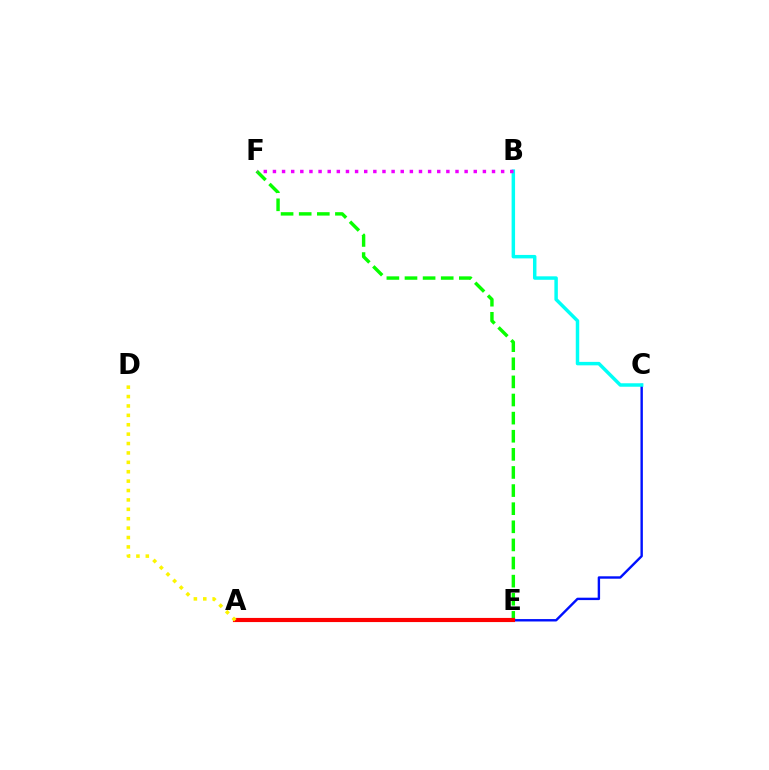{('C', 'E'): [{'color': '#0010ff', 'line_style': 'solid', 'thickness': 1.73}], ('E', 'F'): [{'color': '#08ff00', 'line_style': 'dashed', 'thickness': 2.46}], ('A', 'E'): [{'color': '#ff0000', 'line_style': 'solid', 'thickness': 2.98}], ('B', 'C'): [{'color': '#00fff6', 'line_style': 'solid', 'thickness': 2.5}], ('B', 'F'): [{'color': '#ee00ff', 'line_style': 'dotted', 'thickness': 2.48}], ('A', 'D'): [{'color': '#fcf500', 'line_style': 'dotted', 'thickness': 2.55}]}